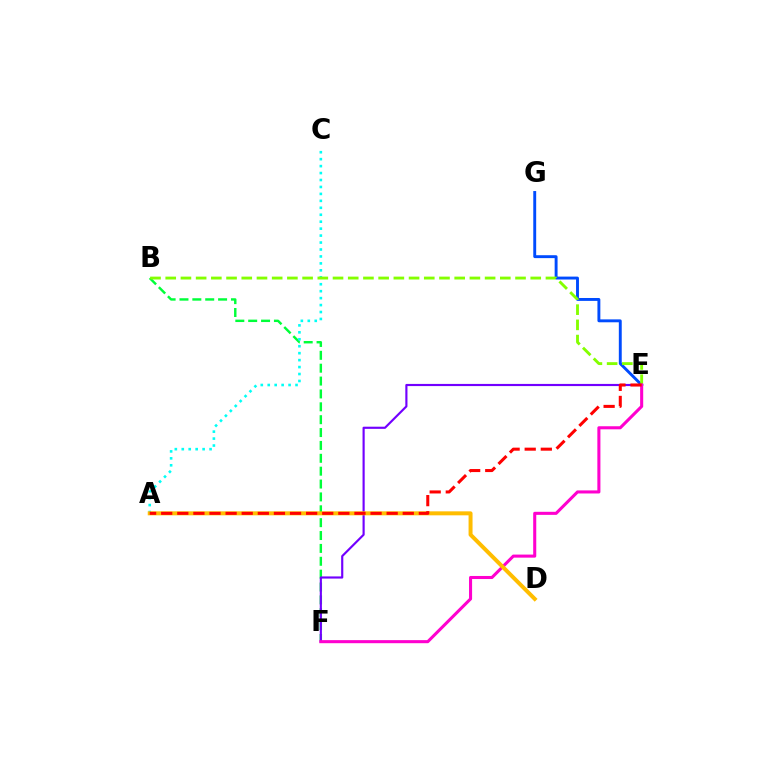{('E', 'G'): [{'color': '#004bff', 'line_style': 'solid', 'thickness': 2.09}], ('B', 'F'): [{'color': '#00ff39', 'line_style': 'dashed', 'thickness': 1.75}], ('A', 'C'): [{'color': '#00fff6', 'line_style': 'dotted', 'thickness': 1.89}], ('B', 'E'): [{'color': '#84ff00', 'line_style': 'dashed', 'thickness': 2.07}], ('E', 'F'): [{'color': '#7200ff', 'line_style': 'solid', 'thickness': 1.55}, {'color': '#ff00cf', 'line_style': 'solid', 'thickness': 2.21}], ('A', 'D'): [{'color': '#ffbd00', 'line_style': 'solid', 'thickness': 2.86}], ('A', 'E'): [{'color': '#ff0000', 'line_style': 'dashed', 'thickness': 2.19}]}